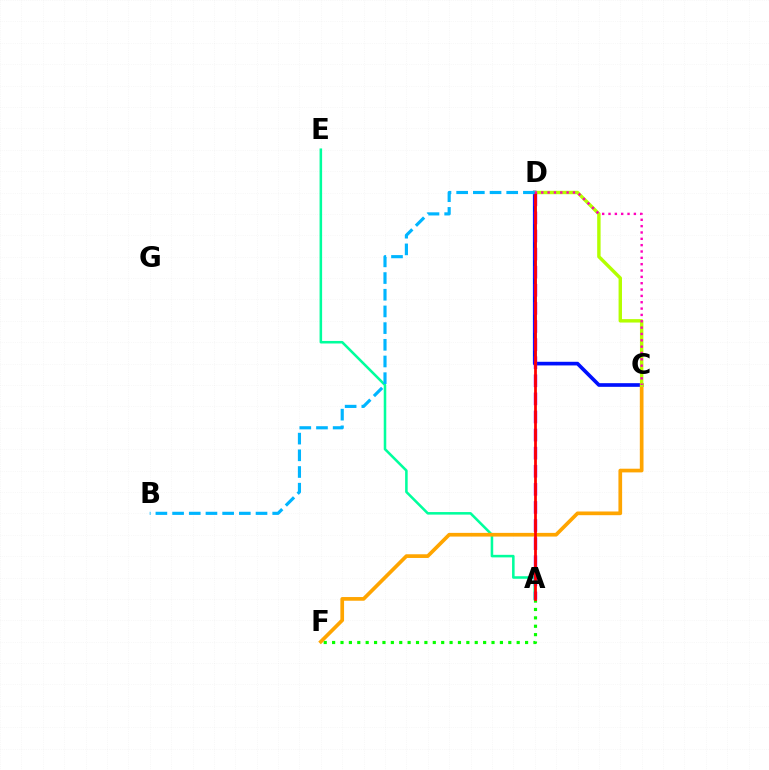{('A', 'F'): [{'color': '#08ff00', 'line_style': 'dotted', 'thickness': 2.28}], ('C', 'D'): [{'color': '#0010ff', 'line_style': 'solid', 'thickness': 2.63}, {'color': '#b3ff00', 'line_style': 'solid', 'thickness': 2.46}, {'color': '#ff00bd', 'line_style': 'dotted', 'thickness': 1.72}], ('A', 'E'): [{'color': '#00ff9d', 'line_style': 'solid', 'thickness': 1.84}], ('C', 'F'): [{'color': '#ffa500', 'line_style': 'solid', 'thickness': 2.66}], ('A', 'D'): [{'color': '#9b00ff', 'line_style': 'dashed', 'thickness': 2.46}, {'color': '#ff0000', 'line_style': 'solid', 'thickness': 2.0}], ('B', 'D'): [{'color': '#00b5ff', 'line_style': 'dashed', 'thickness': 2.27}]}